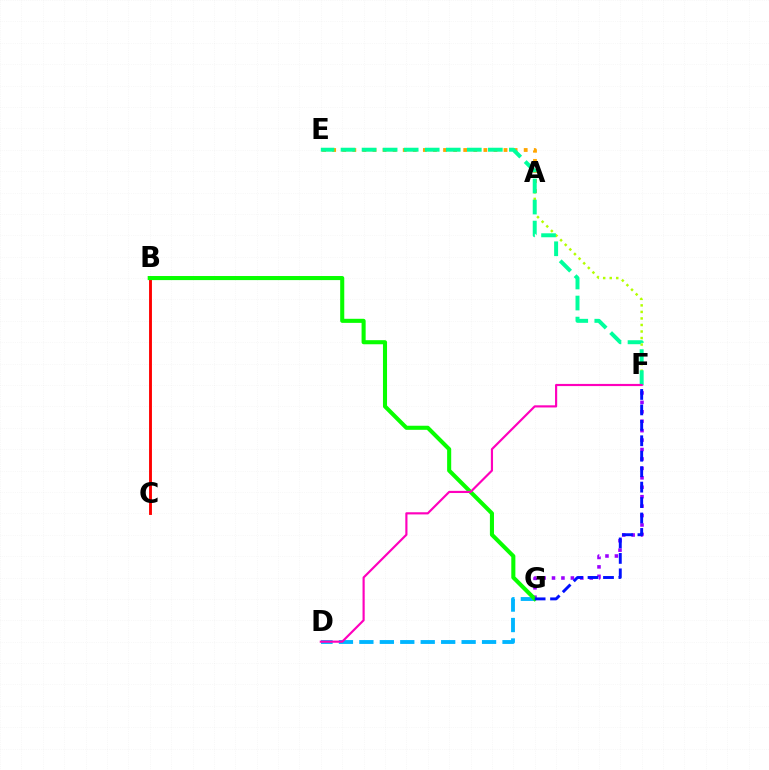{('F', 'G'): [{'color': '#9b00ff', 'line_style': 'dotted', 'thickness': 2.56}, {'color': '#0010ff', 'line_style': 'dashed', 'thickness': 2.1}], ('D', 'G'): [{'color': '#00b5ff', 'line_style': 'dashed', 'thickness': 2.78}], ('A', 'E'): [{'color': '#ffa500', 'line_style': 'dotted', 'thickness': 2.74}], ('B', 'C'): [{'color': '#ff0000', 'line_style': 'solid', 'thickness': 2.07}], ('A', 'F'): [{'color': '#b3ff00', 'line_style': 'dotted', 'thickness': 1.77}], ('E', 'F'): [{'color': '#00ff9d', 'line_style': 'dashed', 'thickness': 2.86}], ('B', 'G'): [{'color': '#08ff00', 'line_style': 'solid', 'thickness': 2.94}], ('D', 'F'): [{'color': '#ff00bd', 'line_style': 'solid', 'thickness': 1.56}]}